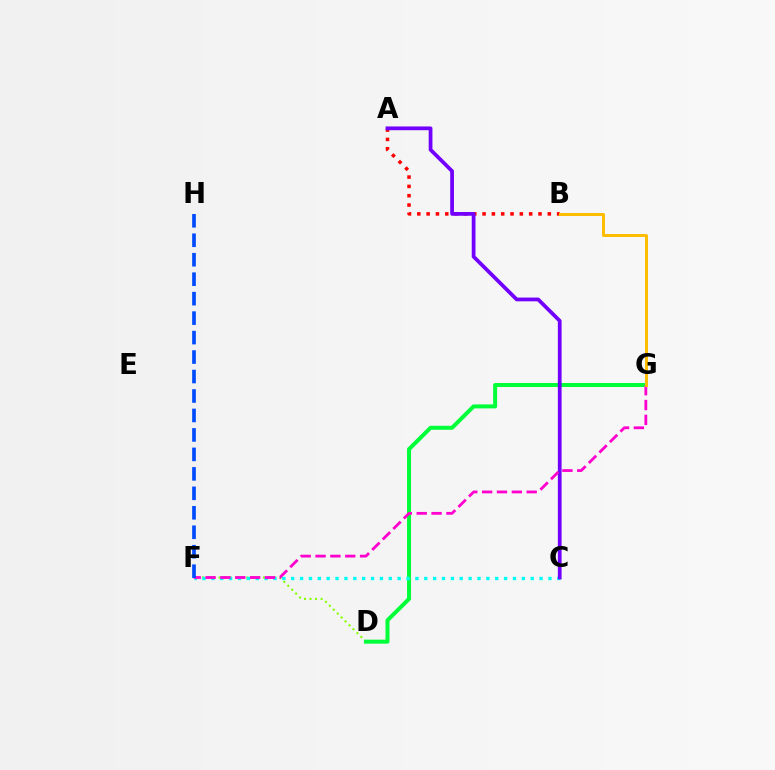{('D', 'F'): [{'color': '#84ff00', 'line_style': 'dotted', 'thickness': 1.51}], ('A', 'B'): [{'color': '#ff0000', 'line_style': 'dotted', 'thickness': 2.53}], ('D', 'G'): [{'color': '#00ff39', 'line_style': 'solid', 'thickness': 2.88}], ('C', 'F'): [{'color': '#00fff6', 'line_style': 'dotted', 'thickness': 2.41}], ('A', 'C'): [{'color': '#7200ff', 'line_style': 'solid', 'thickness': 2.7}], ('F', 'G'): [{'color': '#ff00cf', 'line_style': 'dashed', 'thickness': 2.02}], ('F', 'H'): [{'color': '#004bff', 'line_style': 'dashed', 'thickness': 2.64}], ('B', 'G'): [{'color': '#ffbd00', 'line_style': 'solid', 'thickness': 2.15}]}